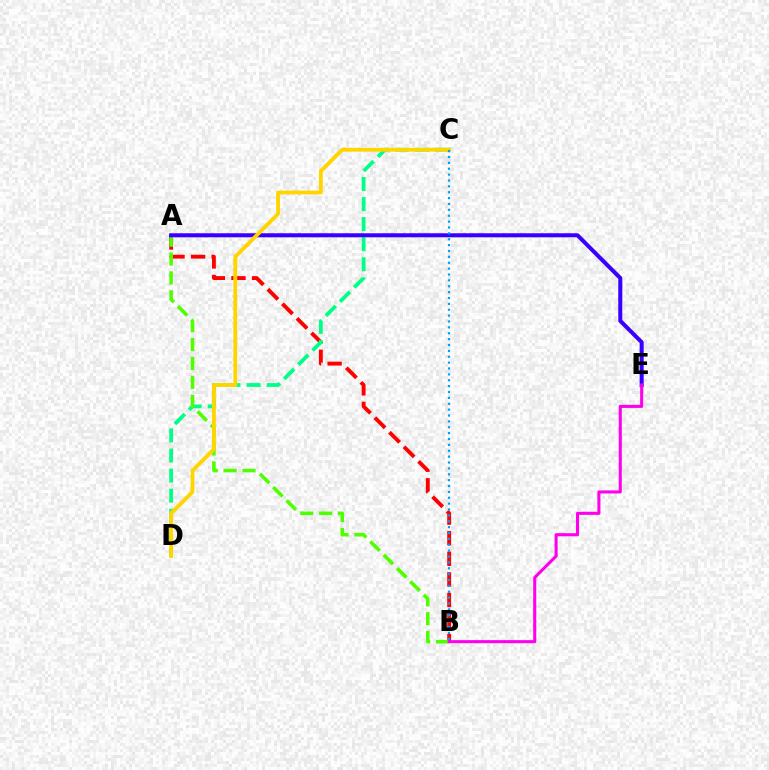{('A', 'B'): [{'color': '#ff0000', 'line_style': 'dashed', 'thickness': 2.8}, {'color': '#4fff00', 'line_style': 'dashed', 'thickness': 2.56}], ('C', 'D'): [{'color': '#00ff86', 'line_style': 'dashed', 'thickness': 2.73}, {'color': '#ffd500', 'line_style': 'solid', 'thickness': 2.77}], ('A', 'E'): [{'color': '#3700ff', 'line_style': 'solid', 'thickness': 2.9}], ('B', 'E'): [{'color': '#ff00ed', 'line_style': 'solid', 'thickness': 2.22}], ('B', 'C'): [{'color': '#009eff', 'line_style': 'dotted', 'thickness': 1.6}]}